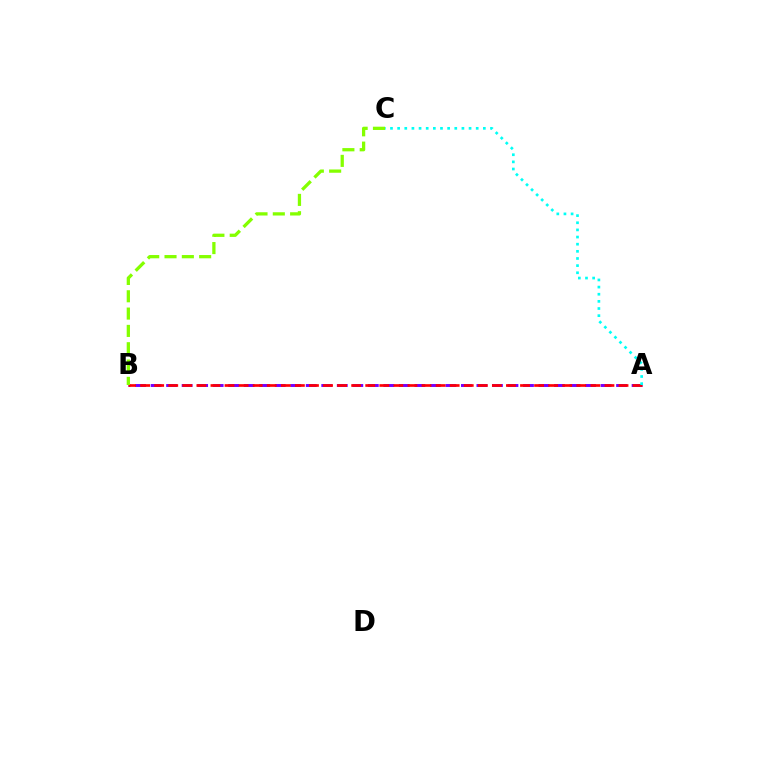{('A', 'B'): [{'color': '#7200ff', 'line_style': 'dashed', 'thickness': 2.11}, {'color': '#ff0000', 'line_style': 'dashed', 'thickness': 1.91}], ('B', 'C'): [{'color': '#84ff00', 'line_style': 'dashed', 'thickness': 2.35}], ('A', 'C'): [{'color': '#00fff6', 'line_style': 'dotted', 'thickness': 1.94}]}